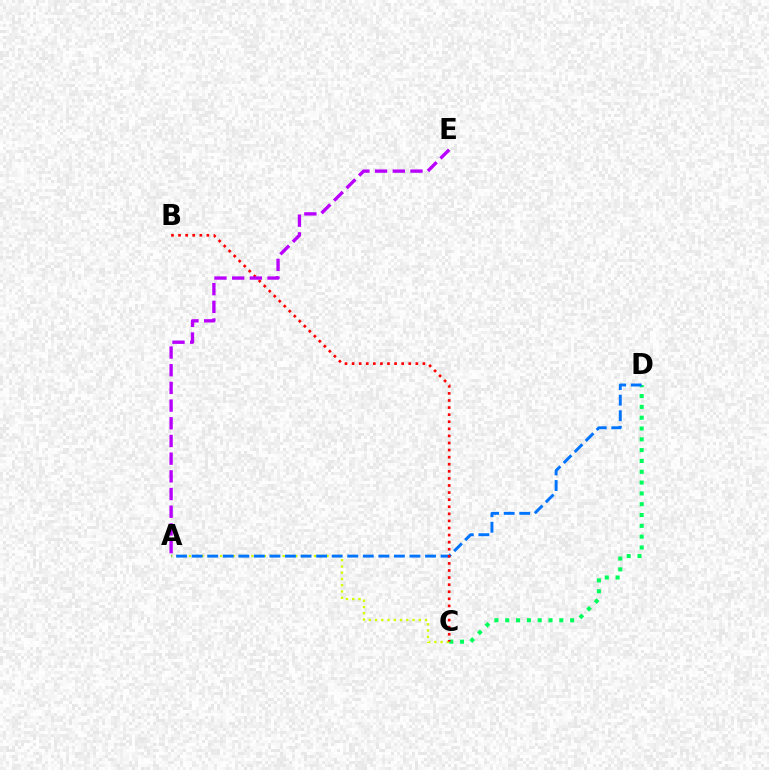{('A', 'C'): [{'color': '#d1ff00', 'line_style': 'dotted', 'thickness': 1.7}], ('C', 'D'): [{'color': '#00ff5c', 'line_style': 'dotted', 'thickness': 2.94}], ('A', 'D'): [{'color': '#0074ff', 'line_style': 'dashed', 'thickness': 2.11}], ('B', 'C'): [{'color': '#ff0000', 'line_style': 'dotted', 'thickness': 1.92}], ('A', 'E'): [{'color': '#b900ff', 'line_style': 'dashed', 'thickness': 2.4}]}